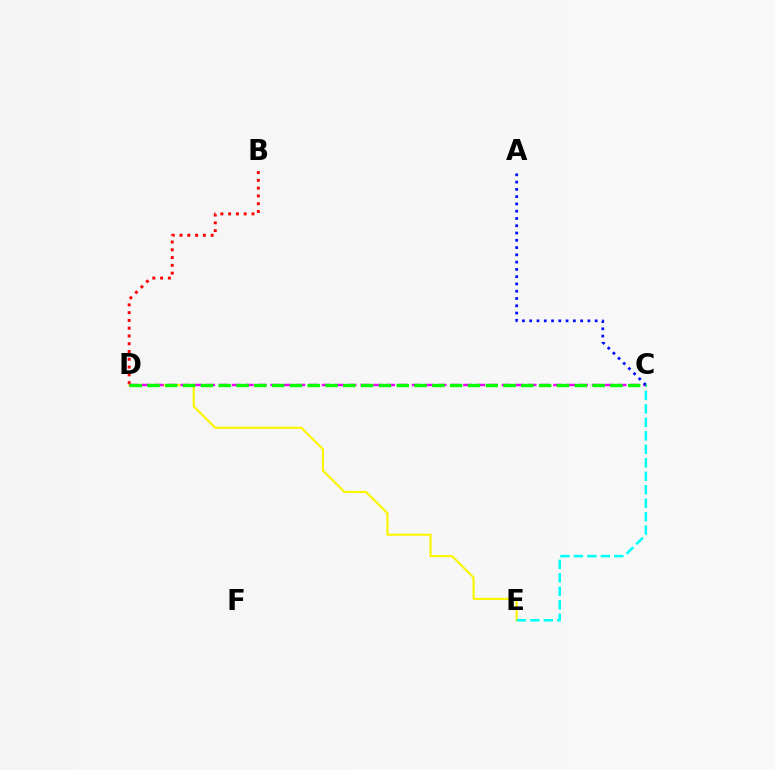{('B', 'D'): [{'color': '#ff0000', 'line_style': 'dotted', 'thickness': 2.11}], ('D', 'E'): [{'color': '#fcf500', 'line_style': 'solid', 'thickness': 1.55}], ('C', 'E'): [{'color': '#00fff6', 'line_style': 'dashed', 'thickness': 1.83}], ('C', 'D'): [{'color': '#ee00ff', 'line_style': 'dashed', 'thickness': 1.75}, {'color': '#08ff00', 'line_style': 'dashed', 'thickness': 2.42}], ('A', 'C'): [{'color': '#0010ff', 'line_style': 'dotted', 'thickness': 1.98}]}